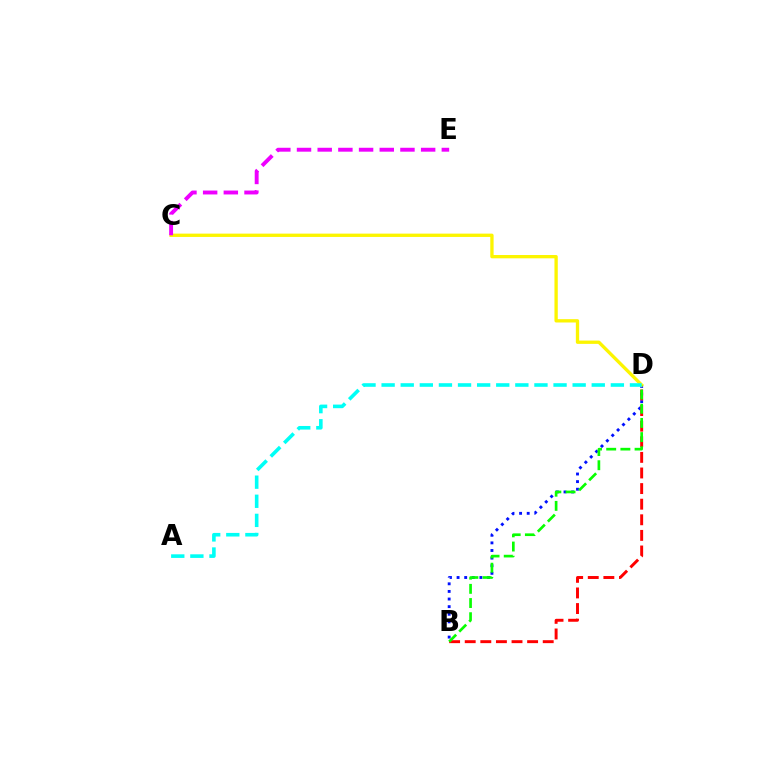{('B', 'D'): [{'color': '#0010ff', 'line_style': 'dotted', 'thickness': 2.07}, {'color': '#ff0000', 'line_style': 'dashed', 'thickness': 2.12}, {'color': '#08ff00', 'line_style': 'dashed', 'thickness': 1.93}], ('C', 'D'): [{'color': '#fcf500', 'line_style': 'solid', 'thickness': 2.39}], ('A', 'D'): [{'color': '#00fff6', 'line_style': 'dashed', 'thickness': 2.6}], ('C', 'E'): [{'color': '#ee00ff', 'line_style': 'dashed', 'thickness': 2.81}]}